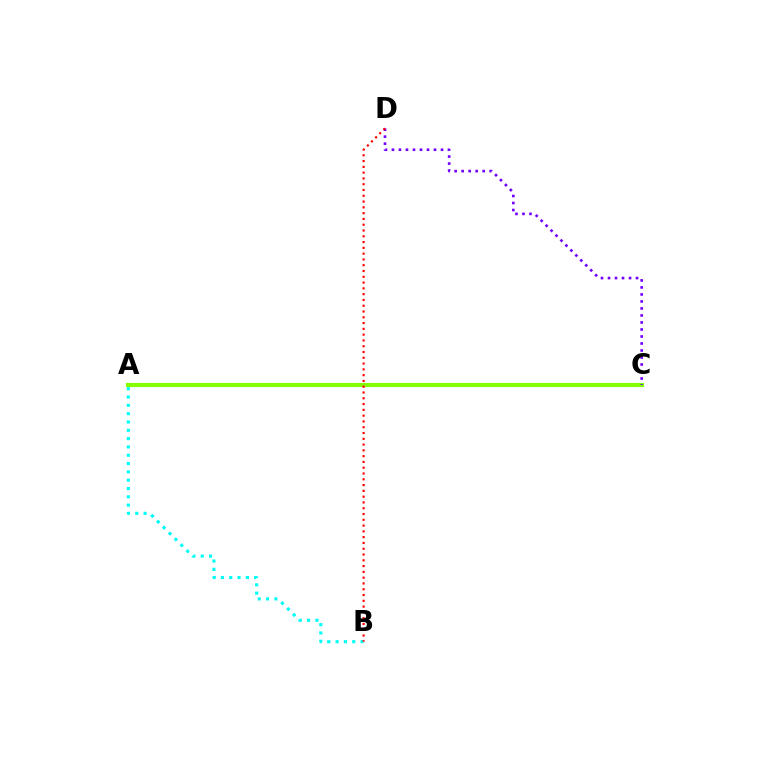{('A', 'C'): [{'color': '#84ff00', 'line_style': 'solid', 'thickness': 2.97}], ('A', 'B'): [{'color': '#00fff6', 'line_style': 'dotted', 'thickness': 2.26}], ('C', 'D'): [{'color': '#7200ff', 'line_style': 'dotted', 'thickness': 1.9}], ('B', 'D'): [{'color': '#ff0000', 'line_style': 'dotted', 'thickness': 1.57}]}